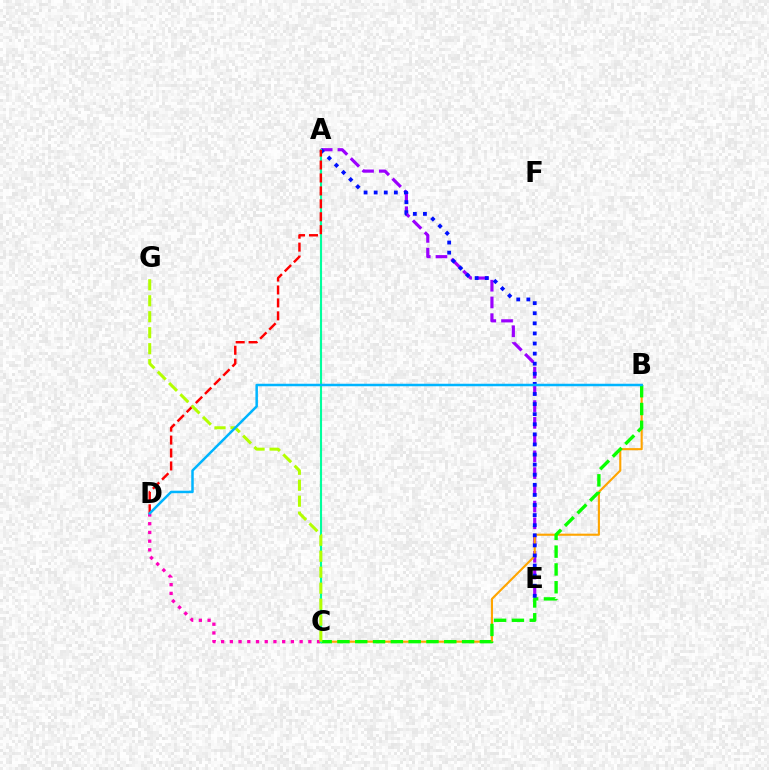{('A', 'E'): [{'color': '#9b00ff', 'line_style': 'dashed', 'thickness': 2.27}, {'color': '#0010ff', 'line_style': 'dotted', 'thickness': 2.74}], ('C', 'D'): [{'color': '#ff00bd', 'line_style': 'dotted', 'thickness': 2.37}], ('B', 'C'): [{'color': '#ffa500', 'line_style': 'solid', 'thickness': 1.53}, {'color': '#08ff00', 'line_style': 'dashed', 'thickness': 2.42}], ('A', 'C'): [{'color': '#00ff9d', 'line_style': 'solid', 'thickness': 1.53}], ('A', 'D'): [{'color': '#ff0000', 'line_style': 'dashed', 'thickness': 1.76}], ('C', 'G'): [{'color': '#b3ff00', 'line_style': 'dashed', 'thickness': 2.17}], ('B', 'D'): [{'color': '#00b5ff', 'line_style': 'solid', 'thickness': 1.8}]}